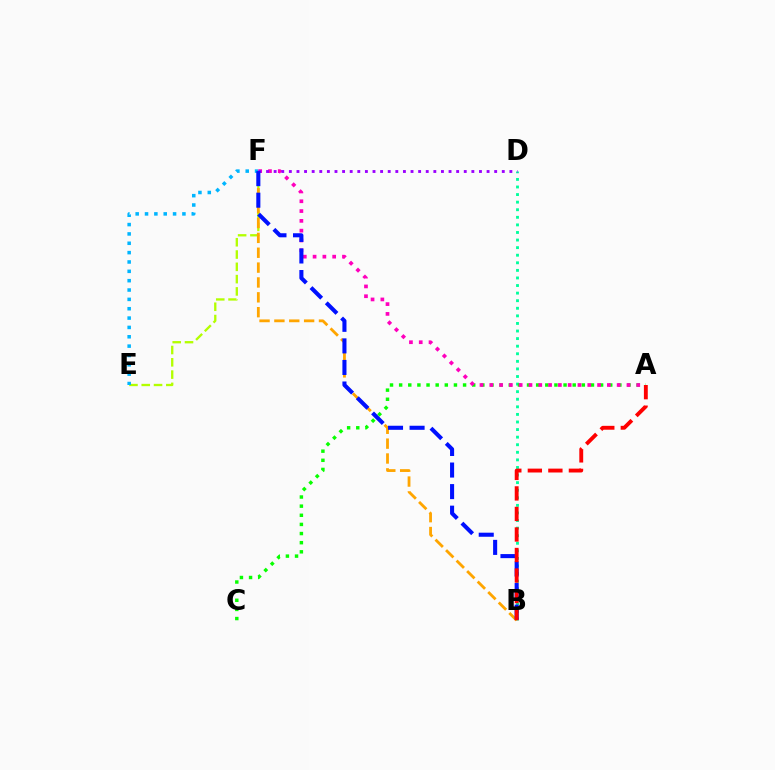{('B', 'D'): [{'color': '#00ff9d', 'line_style': 'dotted', 'thickness': 2.06}], ('E', 'F'): [{'color': '#b3ff00', 'line_style': 'dashed', 'thickness': 1.67}, {'color': '#00b5ff', 'line_style': 'dotted', 'thickness': 2.54}], ('A', 'C'): [{'color': '#08ff00', 'line_style': 'dotted', 'thickness': 2.48}], ('A', 'F'): [{'color': '#ff00bd', 'line_style': 'dotted', 'thickness': 2.66}], ('B', 'F'): [{'color': '#ffa500', 'line_style': 'dashed', 'thickness': 2.02}, {'color': '#0010ff', 'line_style': 'dashed', 'thickness': 2.93}], ('D', 'F'): [{'color': '#9b00ff', 'line_style': 'dotted', 'thickness': 2.07}], ('A', 'B'): [{'color': '#ff0000', 'line_style': 'dashed', 'thickness': 2.79}]}